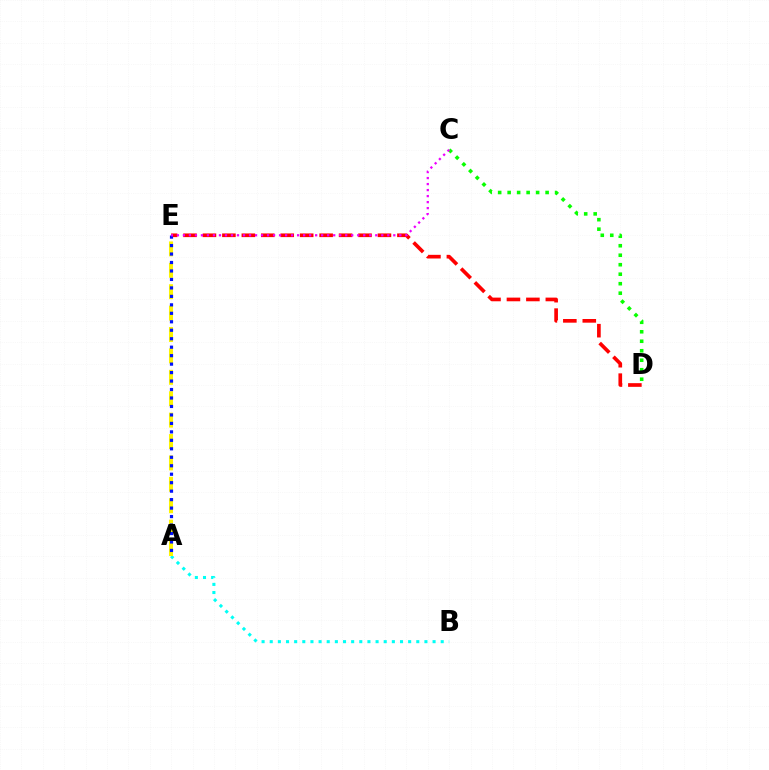{('A', 'B'): [{'color': '#00fff6', 'line_style': 'dotted', 'thickness': 2.21}], ('D', 'E'): [{'color': '#ff0000', 'line_style': 'dashed', 'thickness': 2.64}], ('A', 'E'): [{'color': '#fcf500', 'line_style': 'dashed', 'thickness': 2.91}, {'color': '#0010ff', 'line_style': 'dotted', 'thickness': 2.3}], ('C', 'D'): [{'color': '#08ff00', 'line_style': 'dotted', 'thickness': 2.58}], ('C', 'E'): [{'color': '#ee00ff', 'line_style': 'dotted', 'thickness': 1.63}]}